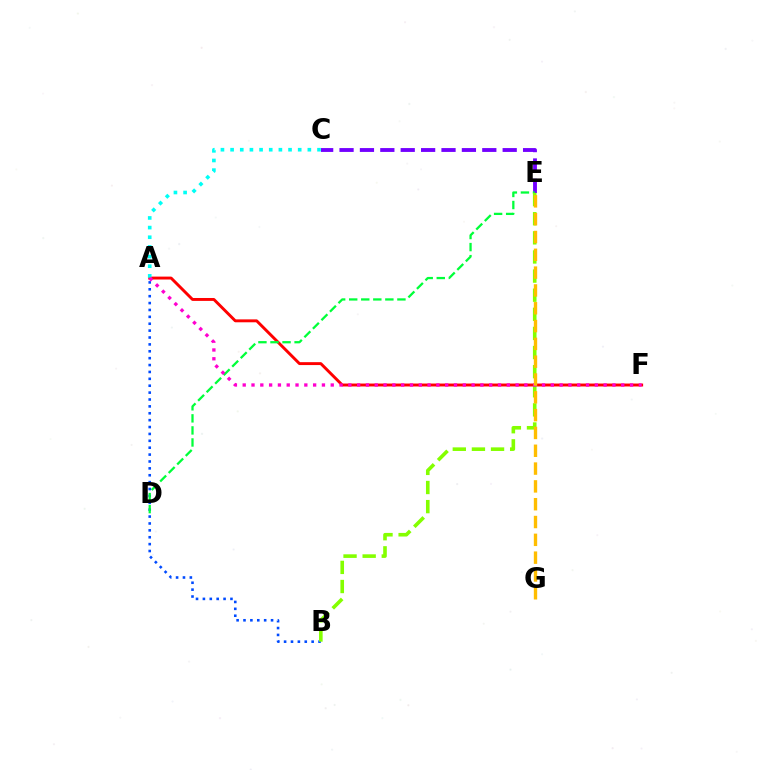{('A', 'F'): [{'color': '#ff0000', 'line_style': 'solid', 'thickness': 2.1}, {'color': '#ff00cf', 'line_style': 'dotted', 'thickness': 2.39}], ('A', 'B'): [{'color': '#004bff', 'line_style': 'dotted', 'thickness': 1.87}], ('C', 'E'): [{'color': '#7200ff', 'line_style': 'dashed', 'thickness': 2.77}], ('A', 'C'): [{'color': '#00fff6', 'line_style': 'dotted', 'thickness': 2.62}], ('D', 'E'): [{'color': '#00ff39', 'line_style': 'dashed', 'thickness': 1.64}], ('B', 'E'): [{'color': '#84ff00', 'line_style': 'dashed', 'thickness': 2.6}], ('E', 'G'): [{'color': '#ffbd00', 'line_style': 'dashed', 'thickness': 2.42}]}